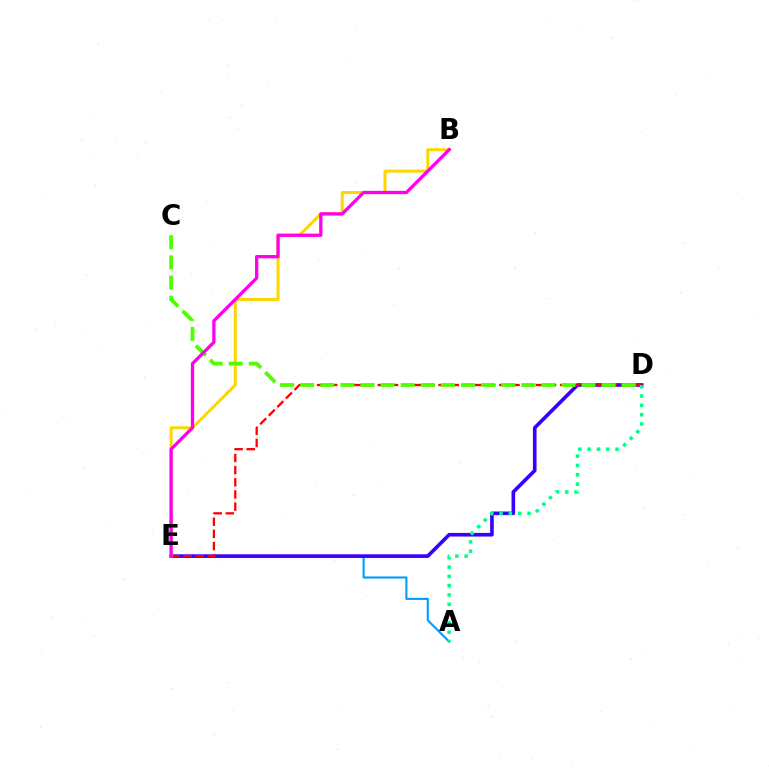{('A', 'E'): [{'color': '#009eff', 'line_style': 'solid', 'thickness': 1.53}], ('D', 'E'): [{'color': '#3700ff', 'line_style': 'solid', 'thickness': 2.61}, {'color': '#ff0000', 'line_style': 'dashed', 'thickness': 1.65}], ('B', 'E'): [{'color': '#ffd500', 'line_style': 'solid', 'thickness': 2.16}, {'color': '#ff00ed', 'line_style': 'solid', 'thickness': 2.37}], ('C', 'D'): [{'color': '#4fff00', 'line_style': 'dashed', 'thickness': 2.73}], ('A', 'D'): [{'color': '#00ff86', 'line_style': 'dotted', 'thickness': 2.53}]}